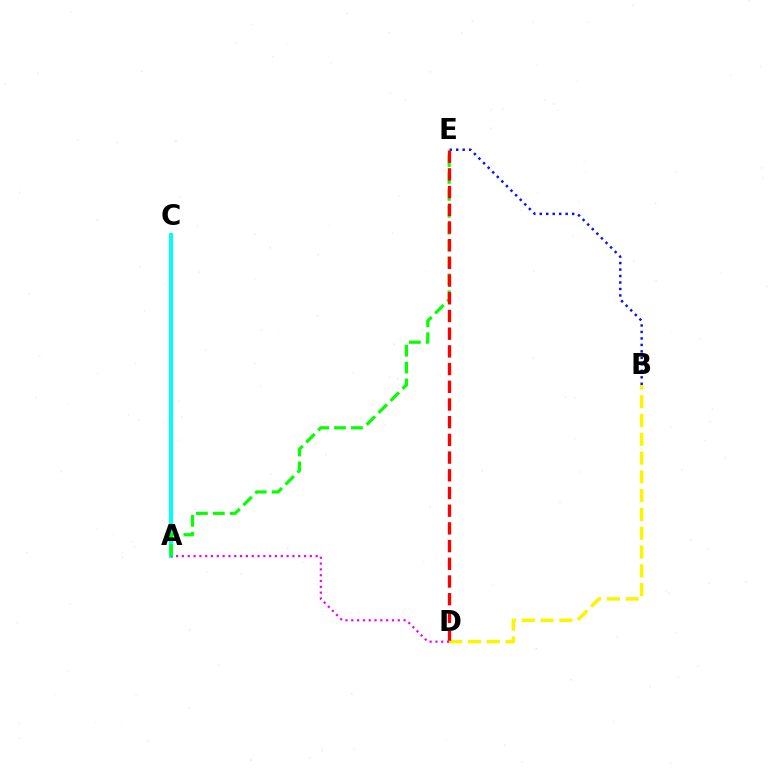{('B', 'D'): [{'color': '#fcf500', 'line_style': 'dashed', 'thickness': 2.55}], ('A', 'C'): [{'color': '#00fff6', 'line_style': 'solid', 'thickness': 2.93}], ('B', 'E'): [{'color': '#0010ff', 'line_style': 'dotted', 'thickness': 1.76}], ('A', 'D'): [{'color': '#ee00ff', 'line_style': 'dotted', 'thickness': 1.58}], ('A', 'E'): [{'color': '#08ff00', 'line_style': 'dashed', 'thickness': 2.3}], ('D', 'E'): [{'color': '#ff0000', 'line_style': 'dashed', 'thickness': 2.4}]}